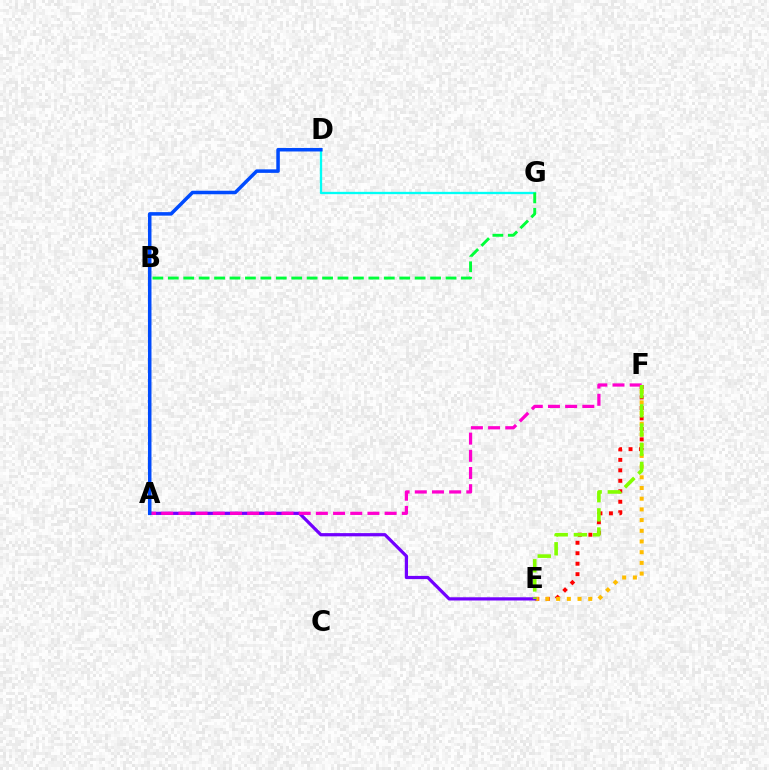{('D', 'G'): [{'color': '#00fff6', 'line_style': 'solid', 'thickness': 1.66}], ('E', 'F'): [{'color': '#ff0000', 'line_style': 'dotted', 'thickness': 2.85}, {'color': '#ffbd00', 'line_style': 'dotted', 'thickness': 2.91}, {'color': '#84ff00', 'line_style': 'dashed', 'thickness': 2.61}], ('B', 'G'): [{'color': '#00ff39', 'line_style': 'dashed', 'thickness': 2.1}], ('A', 'E'): [{'color': '#7200ff', 'line_style': 'solid', 'thickness': 2.32}], ('A', 'F'): [{'color': '#ff00cf', 'line_style': 'dashed', 'thickness': 2.33}], ('A', 'D'): [{'color': '#004bff', 'line_style': 'solid', 'thickness': 2.53}]}